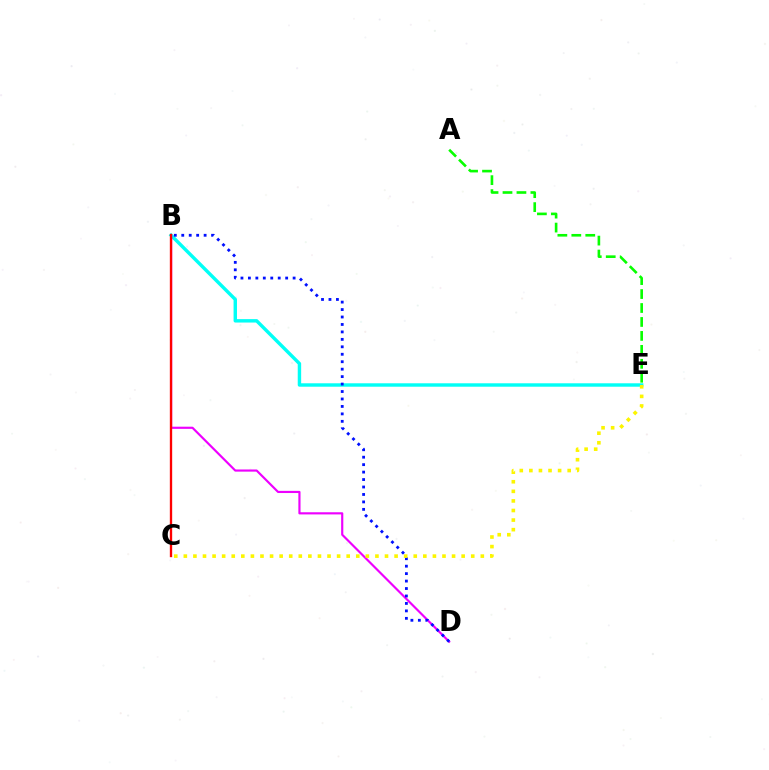{('B', 'E'): [{'color': '#00fff6', 'line_style': 'solid', 'thickness': 2.47}], ('A', 'E'): [{'color': '#08ff00', 'line_style': 'dashed', 'thickness': 1.9}], ('B', 'D'): [{'color': '#ee00ff', 'line_style': 'solid', 'thickness': 1.56}, {'color': '#0010ff', 'line_style': 'dotted', 'thickness': 2.02}], ('C', 'E'): [{'color': '#fcf500', 'line_style': 'dotted', 'thickness': 2.6}], ('B', 'C'): [{'color': '#ff0000', 'line_style': 'solid', 'thickness': 1.68}]}